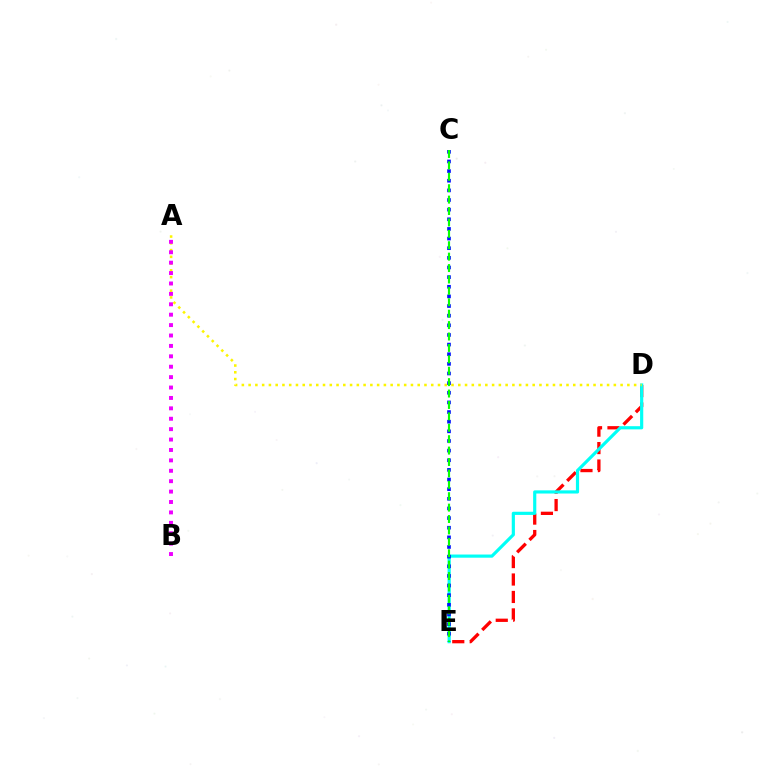{('D', 'E'): [{'color': '#ff0000', 'line_style': 'dashed', 'thickness': 2.37}, {'color': '#00fff6', 'line_style': 'solid', 'thickness': 2.28}], ('A', 'D'): [{'color': '#fcf500', 'line_style': 'dotted', 'thickness': 1.84}], ('C', 'E'): [{'color': '#0010ff', 'line_style': 'dotted', 'thickness': 2.62}, {'color': '#08ff00', 'line_style': 'dashed', 'thickness': 1.55}], ('A', 'B'): [{'color': '#ee00ff', 'line_style': 'dotted', 'thickness': 2.83}]}